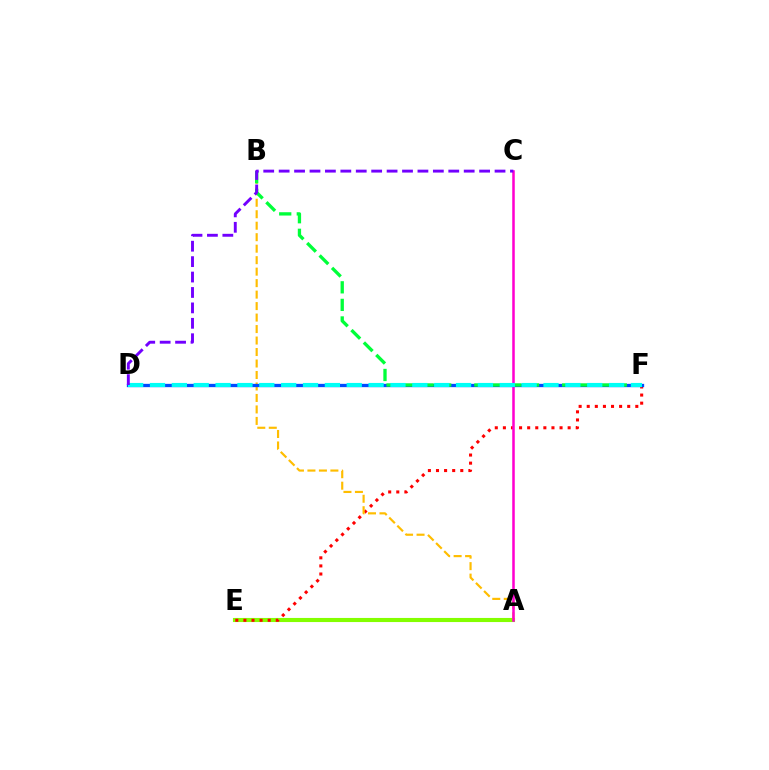{('A', 'E'): [{'color': '#84ff00', 'line_style': 'solid', 'thickness': 2.95}], ('E', 'F'): [{'color': '#ff0000', 'line_style': 'dotted', 'thickness': 2.2}], ('A', 'B'): [{'color': '#ffbd00', 'line_style': 'dashed', 'thickness': 1.56}], ('A', 'C'): [{'color': '#ff00cf', 'line_style': 'solid', 'thickness': 1.83}], ('D', 'F'): [{'color': '#004bff', 'line_style': 'solid', 'thickness': 2.39}, {'color': '#00fff6', 'line_style': 'dashed', 'thickness': 2.97}], ('B', 'F'): [{'color': '#00ff39', 'line_style': 'dashed', 'thickness': 2.39}], ('C', 'D'): [{'color': '#7200ff', 'line_style': 'dashed', 'thickness': 2.09}]}